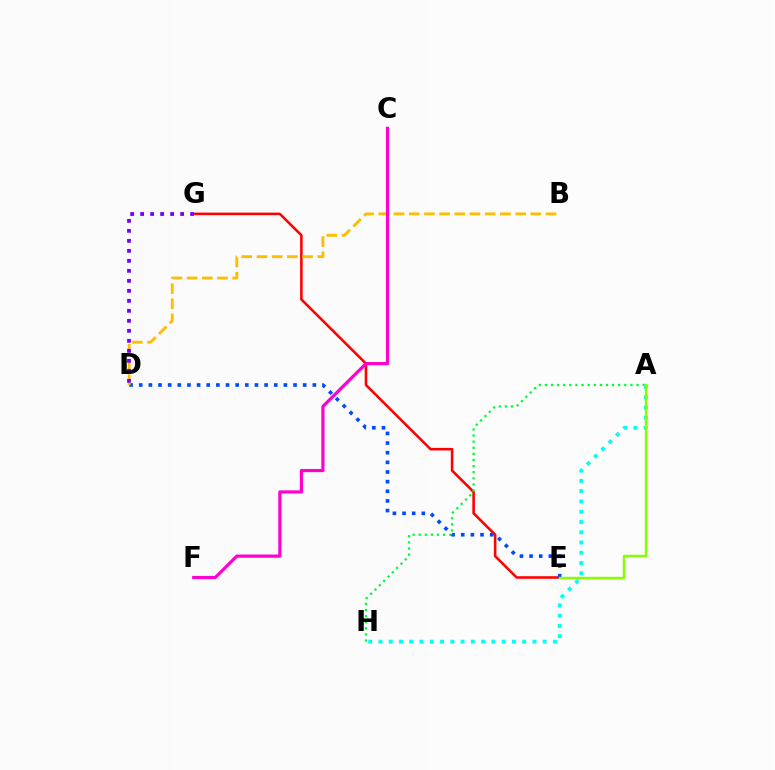{('E', 'G'): [{'color': '#ff0000', 'line_style': 'solid', 'thickness': 1.84}], ('D', 'E'): [{'color': '#004bff', 'line_style': 'dotted', 'thickness': 2.62}], ('A', 'H'): [{'color': '#00ff39', 'line_style': 'dotted', 'thickness': 1.66}, {'color': '#00fff6', 'line_style': 'dotted', 'thickness': 2.79}], ('B', 'D'): [{'color': '#ffbd00', 'line_style': 'dashed', 'thickness': 2.07}], ('A', 'E'): [{'color': '#84ff00', 'line_style': 'solid', 'thickness': 1.74}], ('C', 'F'): [{'color': '#ff00cf', 'line_style': 'solid', 'thickness': 2.29}], ('D', 'G'): [{'color': '#7200ff', 'line_style': 'dotted', 'thickness': 2.72}]}